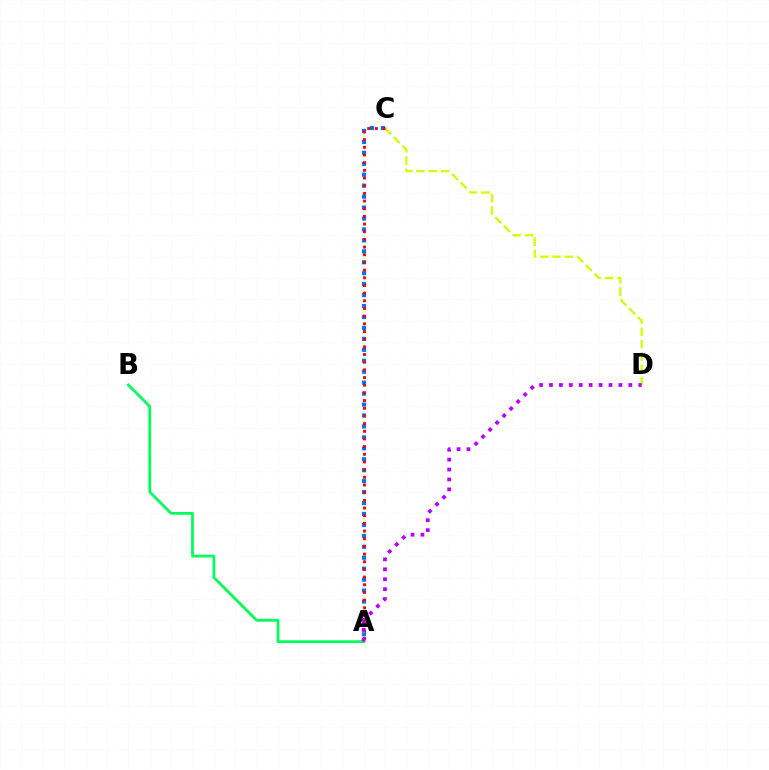{('A', 'C'): [{'color': '#0074ff', 'line_style': 'dotted', 'thickness': 2.97}, {'color': '#ff0000', 'line_style': 'dotted', 'thickness': 2.09}], ('C', 'D'): [{'color': '#d1ff00', 'line_style': 'dashed', 'thickness': 1.67}], ('A', 'B'): [{'color': '#00ff5c', 'line_style': 'solid', 'thickness': 1.99}], ('A', 'D'): [{'color': '#b900ff', 'line_style': 'dotted', 'thickness': 2.69}]}